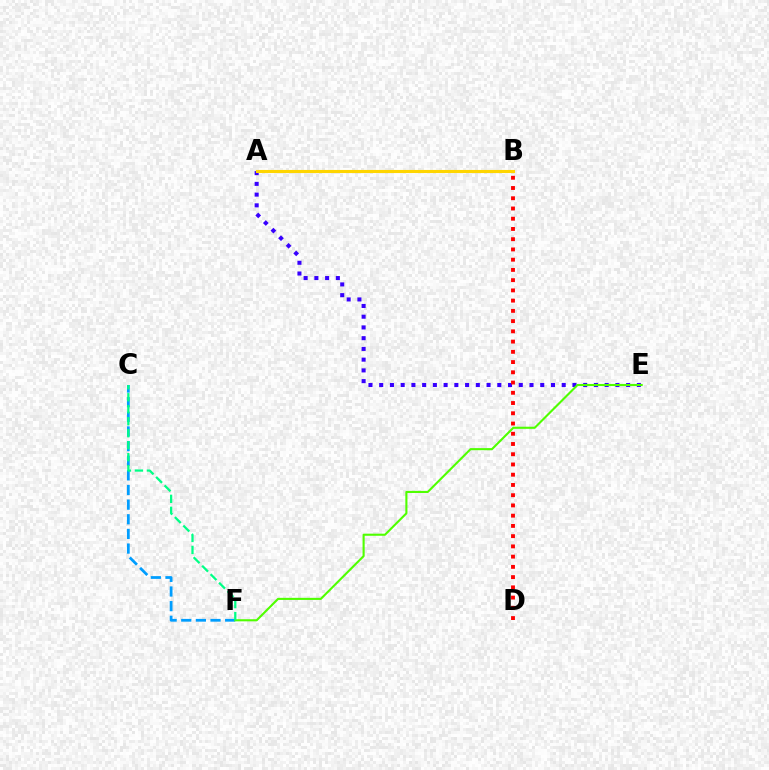{('C', 'F'): [{'color': '#009eff', 'line_style': 'dashed', 'thickness': 1.99}, {'color': '#00ff86', 'line_style': 'dashed', 'thickness': 1.63}], ('A', 'E'): [{'color': '#3700ff', 'line_style': 'dotted', 'thickness': 2.92}], ('A', 'B'): [{'color': '#ff00ed', 'line_style': 'dotted', 'thickness': 2.07}, {'color': '#ffd500', 'line_style': 'solid', 'thickness': 2.23}], ('E', 'F'): [{'color': '#4fff00', 'line_style': 'solid', 'thickness': 1.52}], ('B', 'D'): [{'color': '#ff0000', 'line_style': 'dotted', 'thickness': 2.78}]}